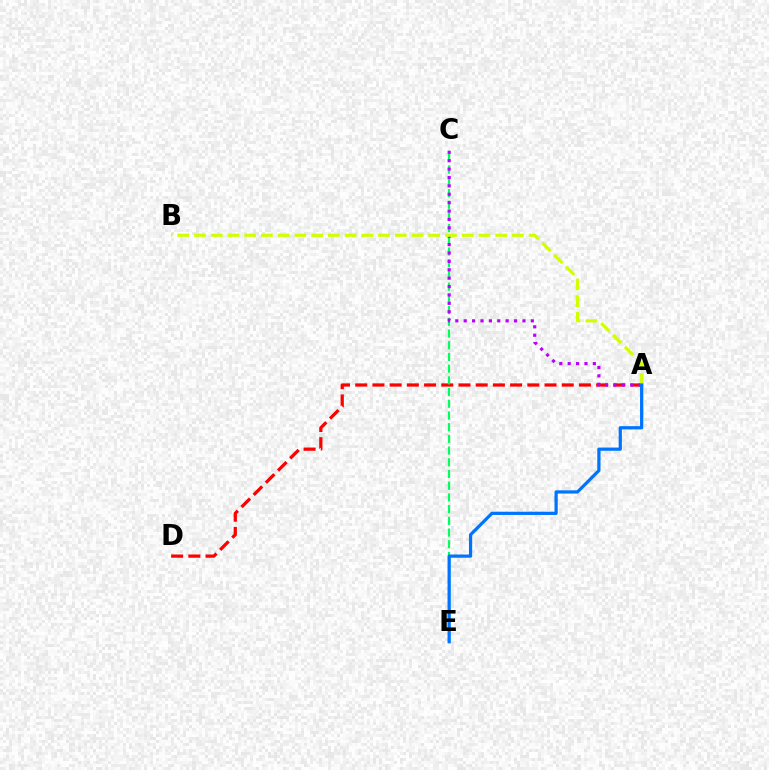{('A', 'D'): [{'color': '#ff0000', 'line_style': 'dashed', 'thickness': 2.34}], ('C', 'E'): [{'color': '#00ff5c', 'line_style': 'dashed', 'thickness': 1.59}], ('A', 'C'): [{'color': '#b900ff', 'line_style': 'dotted', 'thickness': 2.28}], ('A', 'B'): [{'color': '#d1ff00', 'line_style': 'dashed', 'thickness': 2.27}], ('A', 'E'): [{'color': '#0074ff', 'line_style': 'solid', 'thickness': 2.33}]}